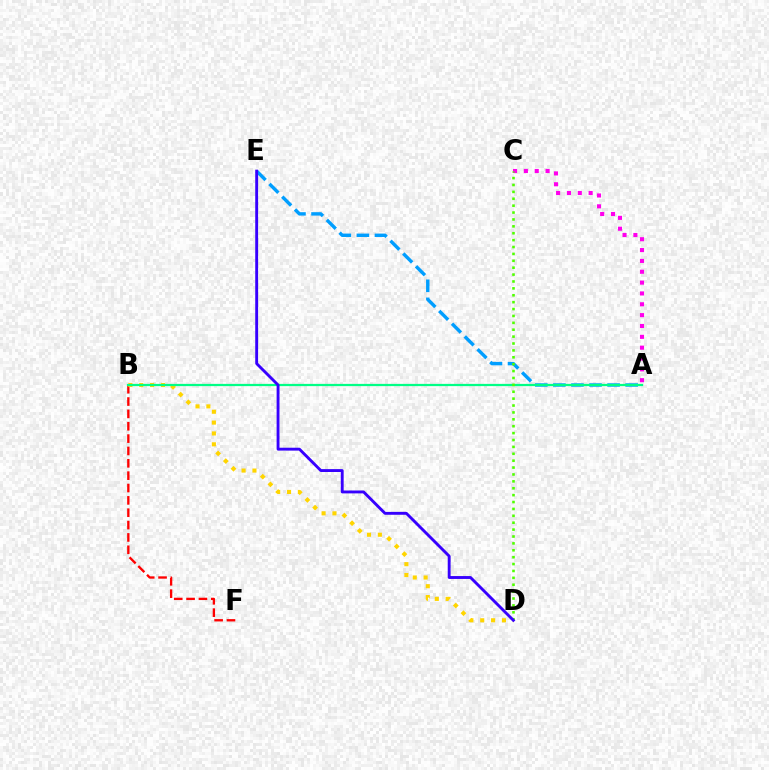{('A', 'C'): [{'color': '#ff00ed', 'line_style': 'dotted', 'thickness': 2.95}], ('B', 'F'): [{'color': '#ff0000', 'line_style': 'dashed', 'thickness': 1.68}], ('B', 'D'): [{'color': '#ffd500', 'line_style': 'dotted', 'thickness': 2.95}], ('A', 'E'): [{'color': '#009eff', 'line_style': 'dashed', 'thickness': 2.45}], ('A', 'B'): [{'color': '#00ff86', 'line_style': 'solid', 'thickness': 1.61}], ('C', 'D'): [{'color': '#4fff00', 'line_style': 'dotted', 'thickness': 1.87}], ('D', 'E'): [{'color': '#3700ff', 'line_style': 'solid', 'thickness': 2.07}]}